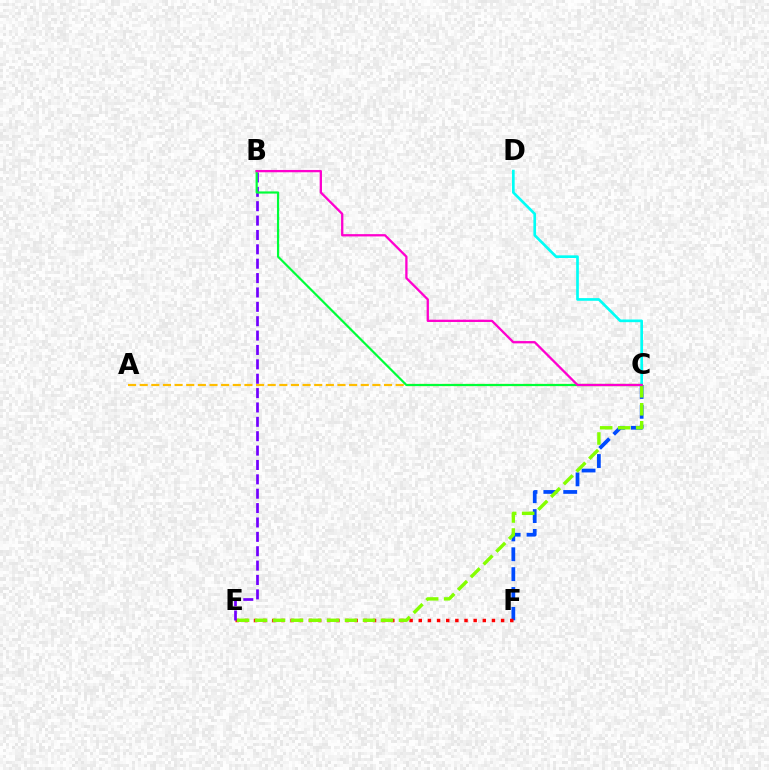{('C', 'F'): [{'color': '#004bff', 'line_style': 'dashed', 'thickness': 2.7}], ('C', 'D'): [{'color': '#00fff6', 'line_style': 'solid', 'thickness': 1.92}], ('E', 'F'): [{'color': '#ff0000', 'line_style': 'dotted', 'thickness': 2.49}], ('A', 'C'): [{'color': '#ffbd00', 'line_style': 'dashed', 'thickness': 1.58}], ('C', 'E'): [{'color': '#84ff00', 'line_style': 'dashed', 'thickness': 2.44}], ('B', 'E'): [{'color': '#7200ff', 'line_style': 'dashed', 'thickness': 1.95}], ('B', 'C'): [{'color': '#00ff39', 'line_style': 'solid', 'thickness': 1.57}, {'color': '#ff00cf', 'line_style': 'solid', 'thickness': 1.65}]}